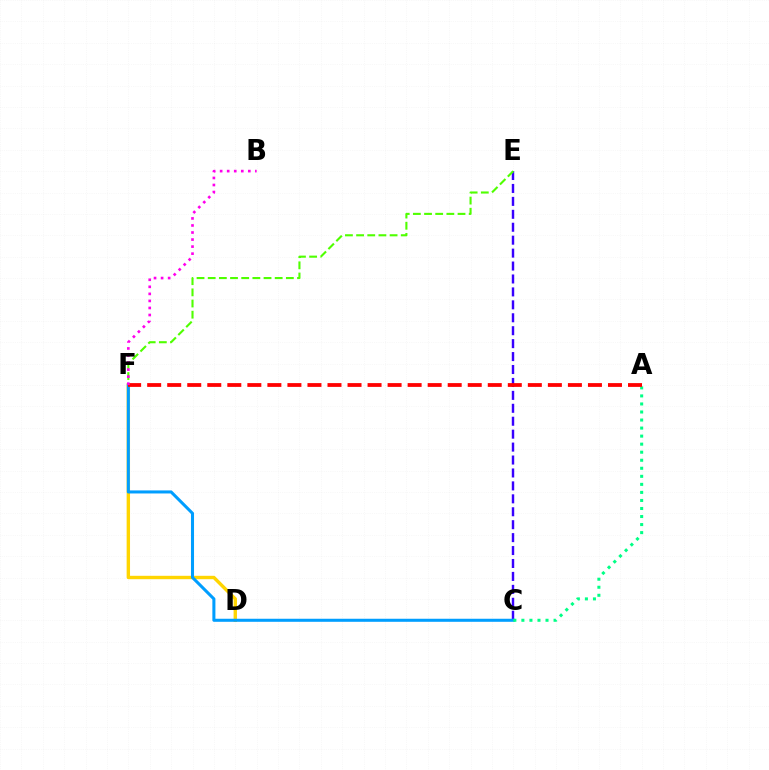{('D', 'F'): [{'color': '#ffd500', 'line_style': 'solid', 'thickness': 2.44}], ('C', 'E'): [{'color': '#3700ff', 'line_style': 'dashed', 'thickness': 1.76}], ('C', 'F'): [{'color': '#009eff', 'line_style': 'solid', 'thickness': 2.19}], ('A', 'C'): [{'color': '#00ff86', 'line_style': 'dotted', 'thickness': 2.18}], ('A', 'F'): [{'color': '#ff0000', 'line_style': 'dashed', 'thickness': 2.72}], ('E', 'F'): [{'color': '#4fff00', 'line_style': 'dashed', 'thickness': 1.52}], ('B', 'F'): [{'color': '#ff00ed', 'line_style': 'dotted', 'thickness': 1.91}]}